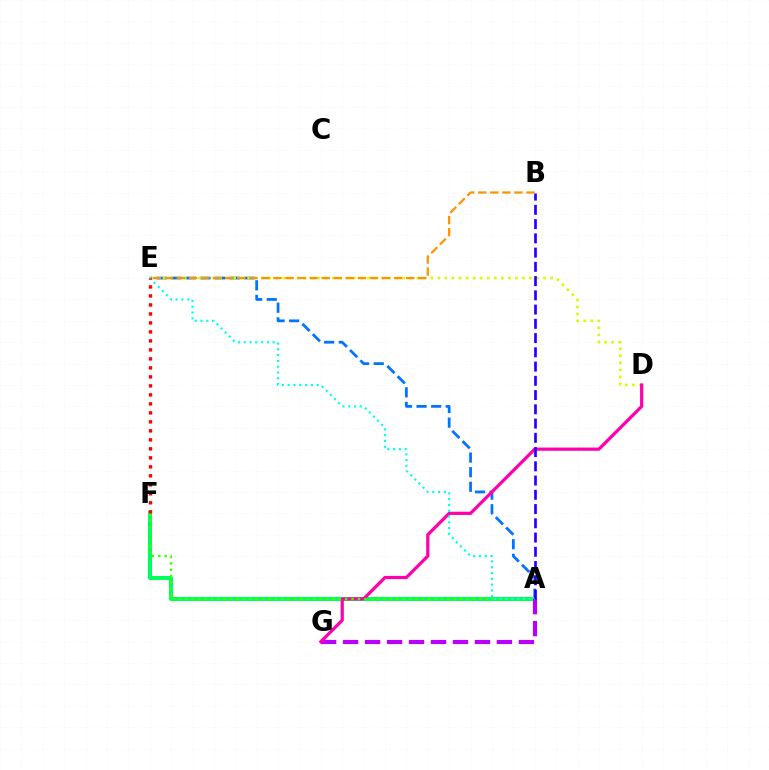{('A', 'E'): [{'color': '#0074ff', 'line_style': 'dashed', 'thickness': 1.98}, {'color': '#00fff6', 'line_style': 'dotted', 'thickness': 1.57}], ('A', 'F'): [{'color': '#00ff5c', 'line_style': 'solid', 'thickness': 2.91}, {'color': '#3dff00', 'line_style': 'dotted', 'thickness': 1.73}], ('D', 'E'): [{'color': '#d1ff00', 'line_style': 'dotted', 'thickness': 1.91}], ('A', 'G'): [{'color': '#b900ff', 'line_style': 'dashed', 'thickness': 2.99}], ('B', 'E'): [{'color': '#ff9400', 'line_style': 'dashed', 'thickness': 1.64}], ('D', 'G'): [{'color': '#ff00ac', 'line_style': 'solid', 'thickness': 2.32}], ('A', 'B'): [{'color': '#2500ff', 'line_style': 'dashed', 'thickness': 1.94}], ('E', 'F'): [{'color': '#ff0000', 'line_style': 'dotted', 'thickness': 2.44}]}